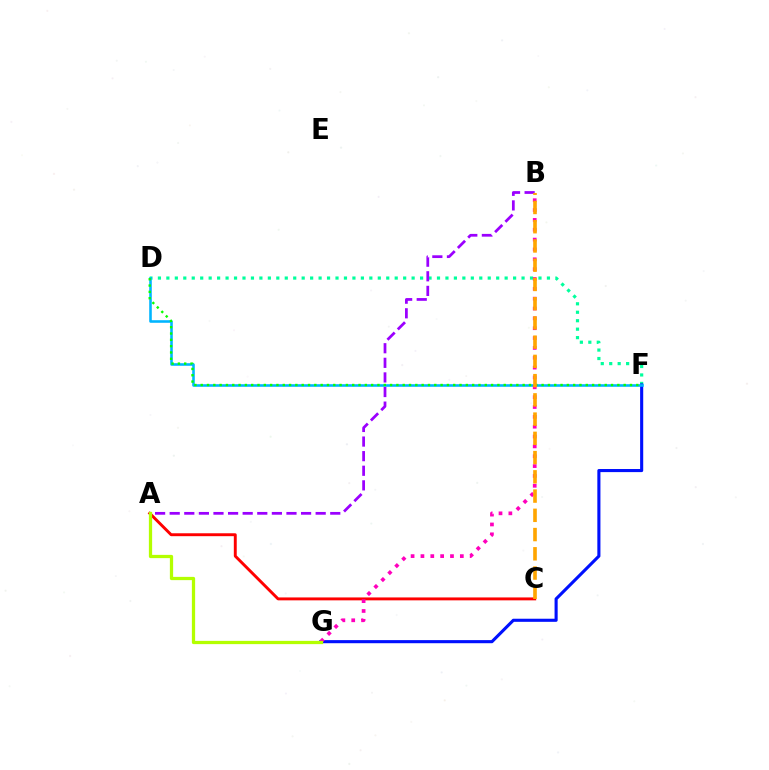{('D', 'F'): [{'color': '#00ff9d', 'line_style': 'dotted', 'thickness': 2.3}, {'color': '#00b5ff', 'line_style': 'solid', 'thickness': 1.86}, {'color': '#08ff00', 'line_style': 'dotted', 'thickness': 1.72}], ('F', 'G'): [{'color': '#0010ff', 'line_style': 'solid', 'thickness': 2.23}], ('A', 'C'): [{'color': '#ff0000', 'line_style': 'solid', 'thickness': 2.1}], ('A', 'B'): [{'color': '#9b00ff', 'line_style': 'dashed', 'thickness': 1.98}], ('B', 'G'): [{'color': '#ff00bd', 'line_style': 'dotted', 'thickness': 2.68}], ('B', 'C'): [{'color': '#ffa500', 'line_style': 'dashed', 'thickness': 2.61}], ('A', 'G'): [{'color': '#b3ff00', 'line_style': 'solid', 'thickness': 2.35}]}